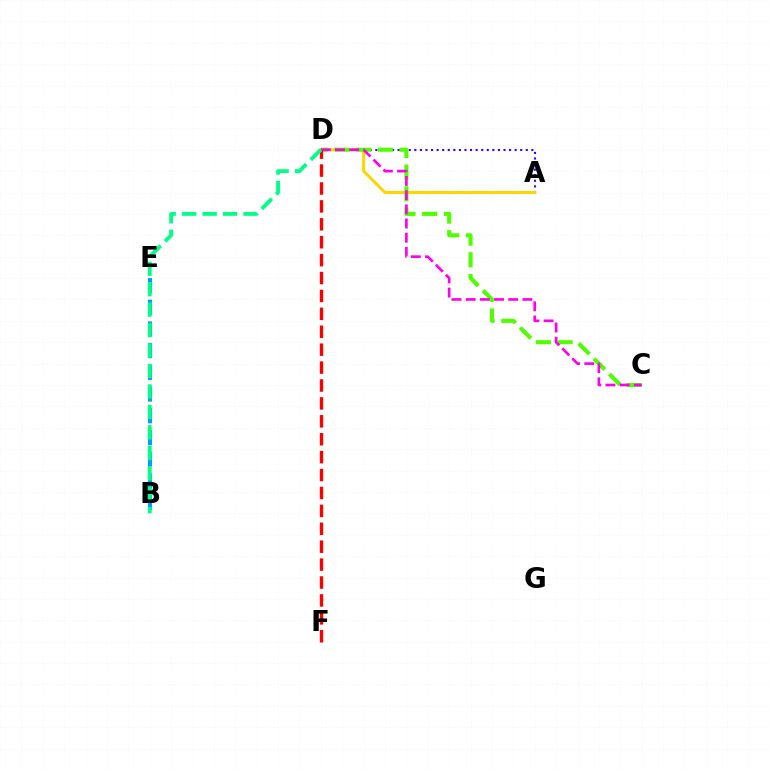{('B', 'E'): [{'color': '#009eff', 'line_style': 'dashed', 'thickness': 2.95}], ('A', 'D'): [{'color': '#3700ff', 'line_style': 'dotted', 'thickness': 1.51}, {'color': '#ffd500', 'line_style': 'solid', 'thickness': 2.17}], ('C', 'D'): [{'color': '#4fff00', 'line_style': 'dashed', 'thickness': 2.95}, {'color': '#ff00ed', 'line_style': 'dashed', 'thickness': 1.93}], ('D', 'F'): [{'color': '#ff0000', 'line_style': 'dashed', 'thickness': 2.43}], ('B', 'D'): [{'color': '#00ff86', 'line_style': 'dashed', 'thickness': 2.78}]}